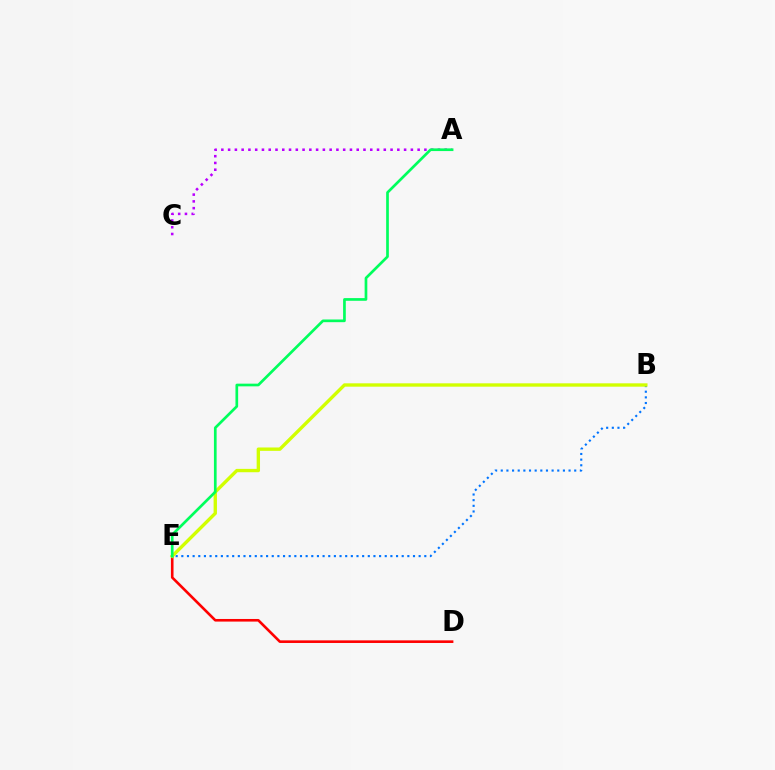{('D', 'E'): [{'color': '#ff0000', 'line_style': 'solid', 'thickness': 1.88}], ('B', 'E'): [{'color': '#0074ff', 'line_style': 'dotted', 'thickness': 1.54}, {'color': '#d1ff00', 'line_style': 'solid', 'thickness': 2.42}], ('A', 'C'): [{'color': '#b900ff', 'line_style': 'dotted', 'thickness': 1.84}], ('A', 'E'): [{'color': '#00ff5c', 'line_style': 'solid', 'thickness': 1.93}]}